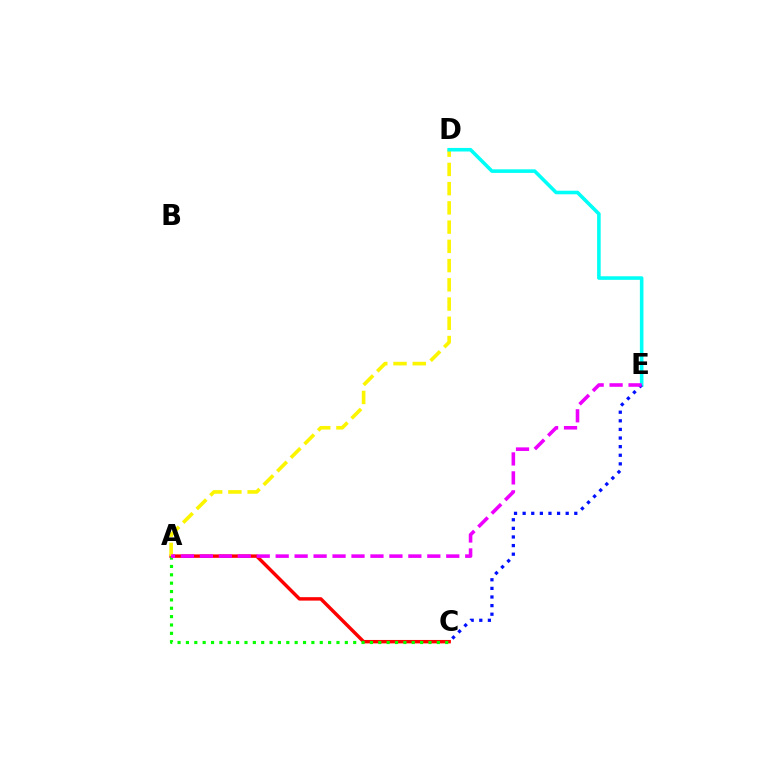{('A', 'C'): [{'color': '#ff0000', 'line_style': 'solid', 'thickness': 2.47}, {'color': '#08ff00', 'line_style': 'dotted', 'thickness': 2.27}], ('A', 'D'): [{'color': '#fcf500', 'line_style': 'dashed', 'thickness': 2.61}], ('D', 'E'): [{'color': '#00fff6', 'line_style': 'solid', 'thickness': 2.57}], ('C', 'E'): [{'color': '#0010ff', 'line_style': 'dotted', 'thickness': 2.34}], ('A', 'E'): [{'color': '#ee00ff', 'line_style': 'dashed', 'thickness': 2.57}]}